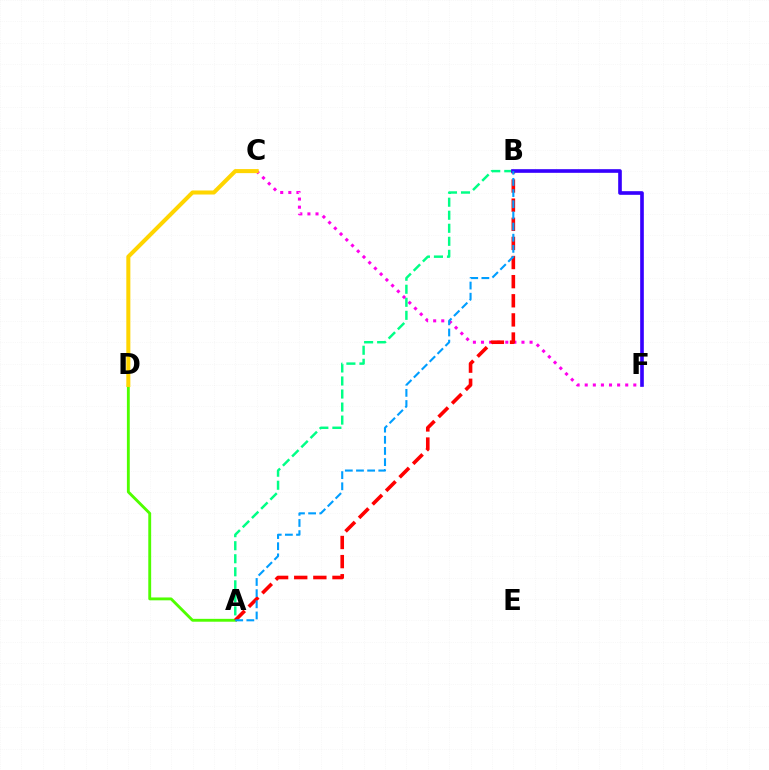{('C', 'F'): [{'color': '#ff00ed', 'line_style': 'dotted', 'thickness': 2.2}], ('A', 'B'): [{'color': '#00ff86', 'line_style': 'dashed', 'thickness': 1.77}, {'color': '#ff0000', 'line_style': 'dashed', 'thickness': 2.6}, {'color': '#009eff', 'line_style': 'dashed', 'thickness': 1.52}], ('A', 'D'): [{'color': '#4fff00', 'line_style': 'solid', 'thickness': 2.06}], ('B', 'F'): [{'color': '#3700ff', 'line_style': 'solid', 'thickness': 2.62}], ('C', 'D'): [{'color': '#ffd500', 'line_style': 'solid', 'thickness': 2.91}]}